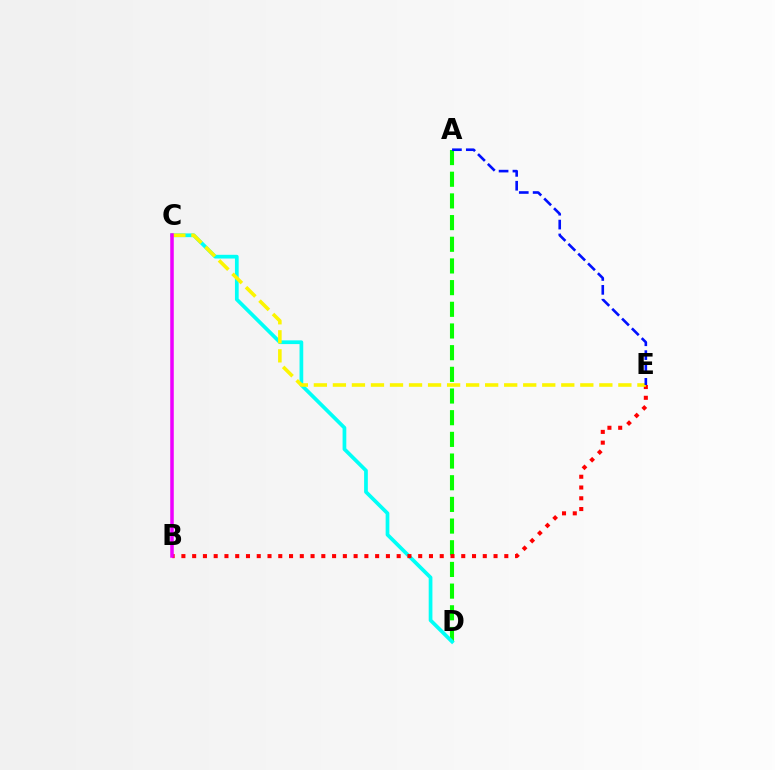{('A', 'D'): [{'color': '#08ff00', 'line_style': 'dashed', 'thickness': 2.94}], ('C', 'D'): [{'color': '#00fff6', 'line_style': 'solid', 'thickness': 2.68}], ('B', 'E'): [{'color': '#ff0000', 'line_style': 'dotted', 'thickness': 2.92}], ('C', 'E'): [{'color': '#fcf500', 'line_style': 'dashed', 'thickness': 2.59}], ('A', 'E'): [{'color': '#0010ff', 'line_style': 'dashed', 'thickness': 1.88}], ('B', 'C'): [{'color': '#ee00ff', 'line_style': 'solid', 'thickness': 2.54}]}